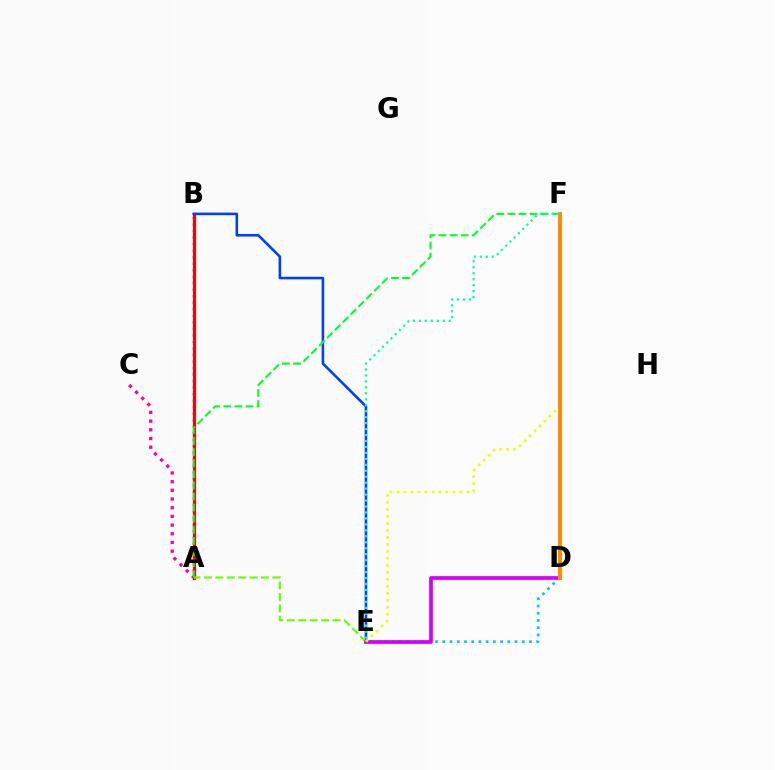{('A', 'C'): [{'color': '#ff00a0', 'line_style': 'dotted', 'thickness': 2.36}], ('A', 'B'): [{'color': '#4f00ff', 'line_style': 'dotted', 'thickness': 1.77}, {'color': '#ff0000', 'line_style': 'solid', 'thickness': 2.31}], ('B', 'E'): [{'color': '#003fff', 'line_style': 'solid', 'thickness': 1.86}], ('D', 'E'): [{'color': '#00c7ff', 'line_style': 'dotted', 'thickness': 1.96}, {'color': '#d600ff', 'line_style': 'solid', 'thickness': 2.69}], ('A', 'E'): [{'color': '#66ff00', 'line_style': 'dashed', 'thickness': 1.55}], ('A', 'F'): [{'color': '#00ff27', 'line_style': 'dashed', 'thickness': 1.51}], ('E', 'F'): [{'color': '#eeff00', 'line_style': 'dotted', 'thickness': 1.9}, {'color': '#00ffaf', 'line_style': 'dotted', 'thickness': 1.62}], ('D', 'F'): [{'color': '#ff8800', 'line_style': 'solid', 'thickness': 2.83}]}